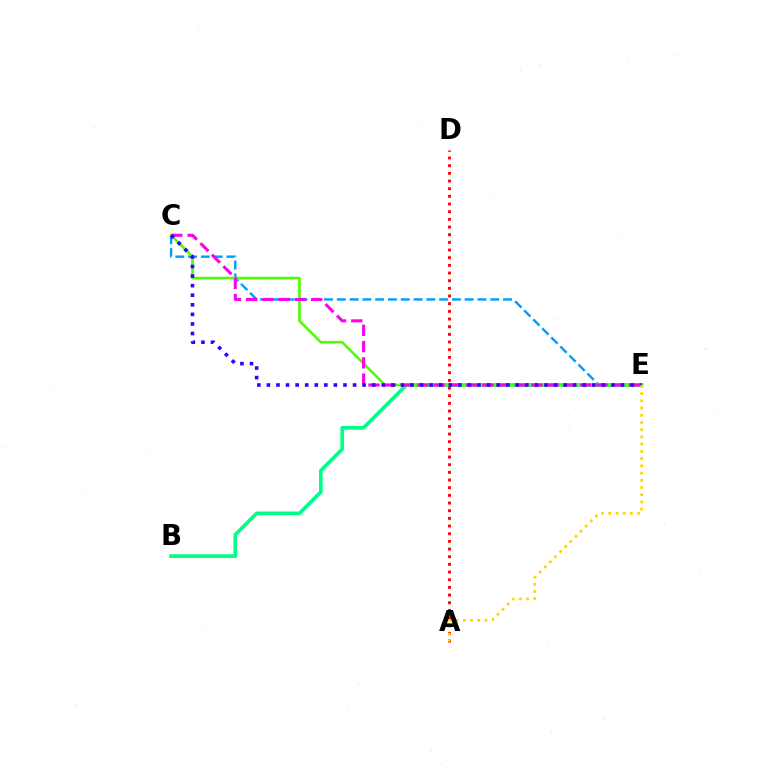{('C', 'E'): [{'color': '#009eff', 'line_style': 'dashed', 'thickness': 1.74}, {'color': '#4fff00', 'line_style': 'solid', 'thickness': 1.88}, {'color': '#ff00ed', 'line_style': 'dashed', 'thickness': 2.21}, {'color': '#3700ff', 'line_style': 'dotted', 'thickness': 2.6}], ('A', 'D'): [{'color': '#ff0000', 'line_style': 'dotted', 'thickness': 2.08}], ('B', 'E'): [{'color': '#00ff86', 'line_style': 'solid', 'thickness': 2.63}], ('A', 'E'): [{'color': '#ffd500', 'line_style': 'dotted', 'thickness': 1.96}]}